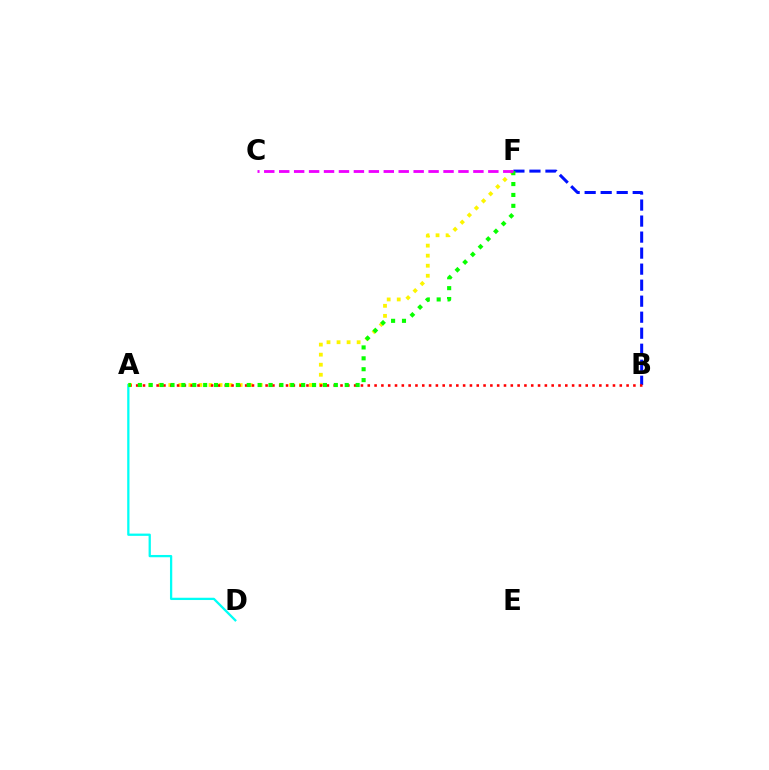{('A', 'D'): [{'color': '#00fff6', 'line_style': 'solid', 'thickness': 1.64}], ('A', 'F'): [{'color': '#fcf500', 'line_style': 'dotted', 'thickness': 2.73}, {'color': '#08ff00', 'line_style': 'dotted', 'thickness': 2.96}], ('B', 'F'): [{'color': '#0010ff', 'line_style': 'dashed', 'thickness': 2.18}], ('A', 'B'): [{'color': '#ff0000', 'line_style': 'dotted', 'thickness': 1.85}], ('C', 'F'): [{'color': '#ee00ff', 'line_style': 'dashed', 'thickness': 2.03}]}